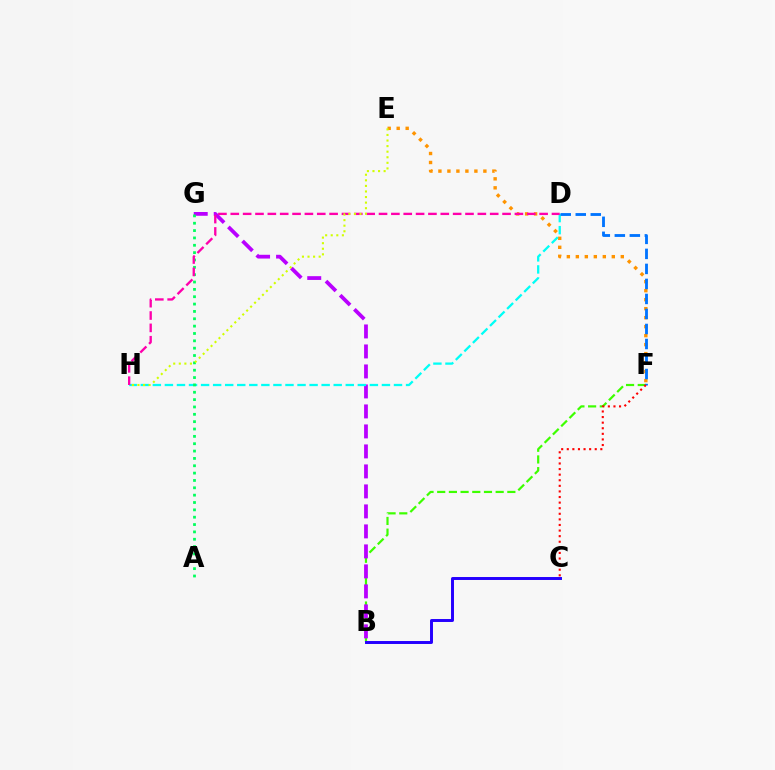{('E', 'F'): [{'color': '#ff9400', 'line_style': 'dotted', 'thickness': 2.44}], ('B', 'F'): [{'color': '#3dff00', 'line_style': 'dashed', 'thickness': 1.59}], ('B', 'G'): [{'color': '#b900ff', 'line_style': 'dashed', 'thickness': 2.72}], ('D', 'H'): [{'color': '#00fff6', 'line_style': 'dashed', 'thickness': 1.64}, {'color': '#ff00ac', 'line_style': 'dashed', 'thickness': 1.68}], ('A', 'G'): [{'color': '#00ff5c', 'line_style': 'dotted', 'thickness': 2.0}], ('D', 'F'): [{'color': '#0074ff', 'line_style': 'dashed', 'thickness': 2.04}], ('B', 'C'): [{'color': '#2500ff', 'line_style': 'solid', 'thickness': 2.13}], ('E', 'H'): [{'color': '#d1ff00', 'line_style': 'dotted', 'thickness': 1.51}], ('C', 'F'): [{'color': '#ff0000', 'line_style': 'dotted', 'thickness': 1.52}]}